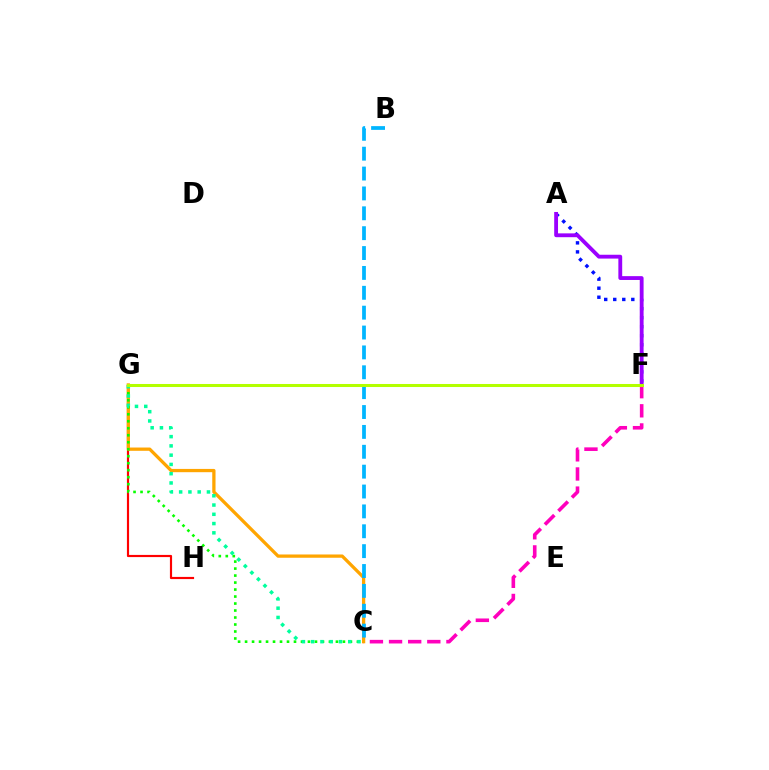{('A', 'F'): [{'color': '#0010ff', 'line_style': 'dotted', 'thickness': 2.45}, {'color': '#9b00ff', 'line_style': 'solid', 'thickness': 2.76}], ('G', 'H'): [{'color': '#ff0000', 'line_style': 'solid', 'thickness': 1.56}], ('C', 'F'): [{'color': '#ff00bd', 'line_style': 'dashed', 'thickness': 2.6}], ('C', 'G'): [{'color': '#ffa500', 'line_style': 'solid', 'thickness': 2.35}, {'color': '#08ff00', 'line_style': 'dotted', 'thickness': 1.9}, {'color': '#00ff9d', 'line_style': 'dotted', 'thickness': 2.52}], ('B', 'C'): [{'color': '#00b5ff', 'line_style': 'dashed', 'thickness': 2.7}], ('F', 'G'): [{'color': '#b3ff00', 'line_style': 'solid', 'thickness': 2.18}]}